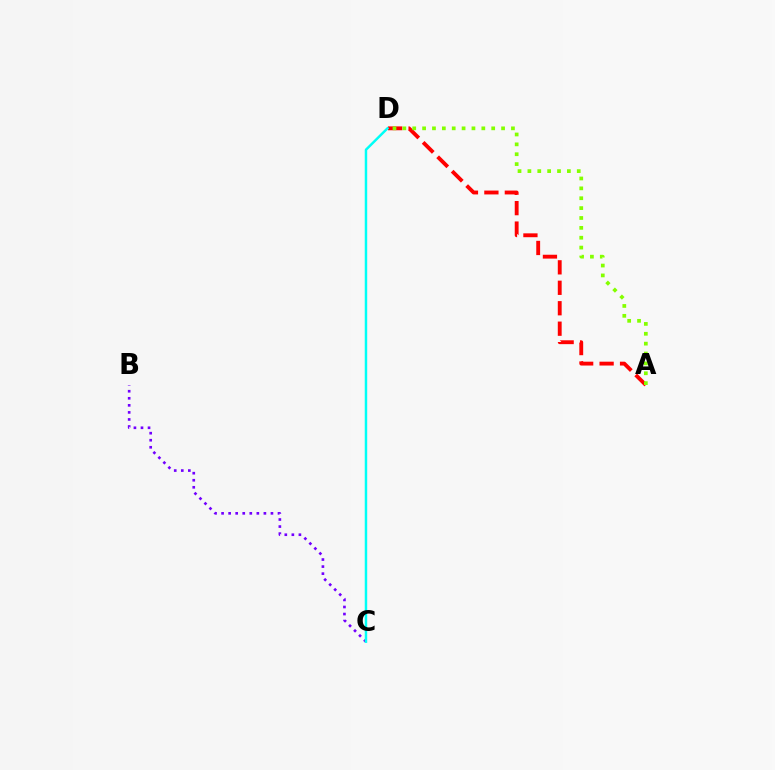{('A', 'D'): [{'color': '#ff0000', 'line_style': 'dashed', 'thickness': 2.78}, {'color': '#84ff00', 'line_style': 'dotted', 'thickness': 2.68}], ('B', 'C'): [{'color': '#7200ff', 'line_style': 'dotted', 'thickness': 1.92}], ('C', 'D'): [{'color': '#00fff6', 'line_style': 'solid', 'thickness': 1.77}]}